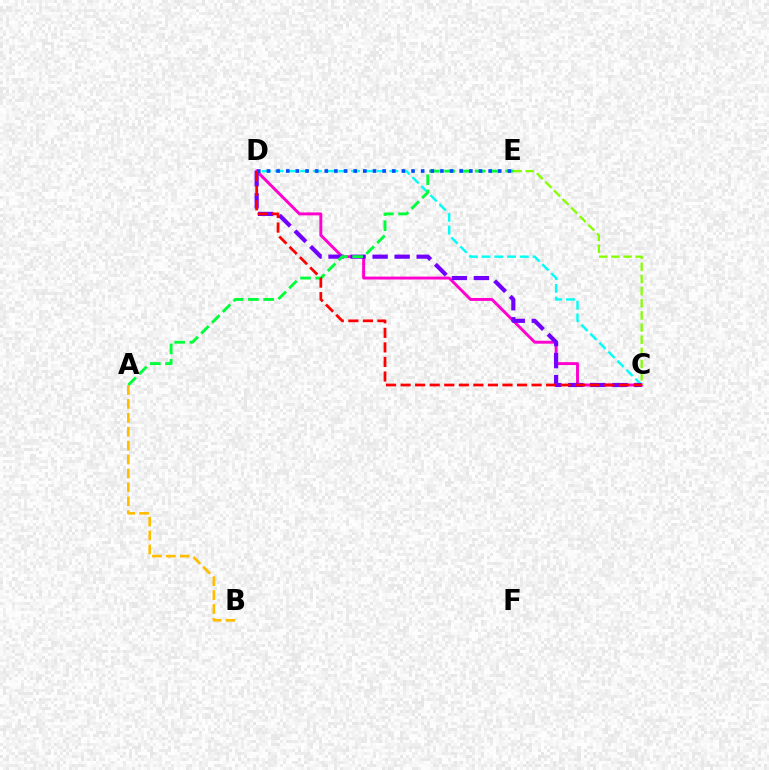{('A', 'B'): [{'color': '#ffbd00', 'line_style': 'dashed', 'thickness': 1.89}], ('C', 'D'): [{'color': '#00fff6', 'line_style': 'dashed', 'thickness': 1.73}, {'color': '#ff00cf', 'line_style': 'solid', 'thickness': 2.1}, {'color': '#7200ff', 'line_style': 'dashed', 'thickness': 2.99}, {'color': '#ff0000', 'line_style': 'dashed', 'thickness': 1.98}], ('C', 'E'): [{'color': '#84ff00', 'line_style': 'dashed', 'thickness': 1.65}], ('A', 'E'): [{'color': '#00ff39', 'line_style': 'dashed', 'thickness': 2.07}], ('D', 'E'): [{'color': '#004bff', 'line_style': 'dotted', 'thickness': 2.62}]}